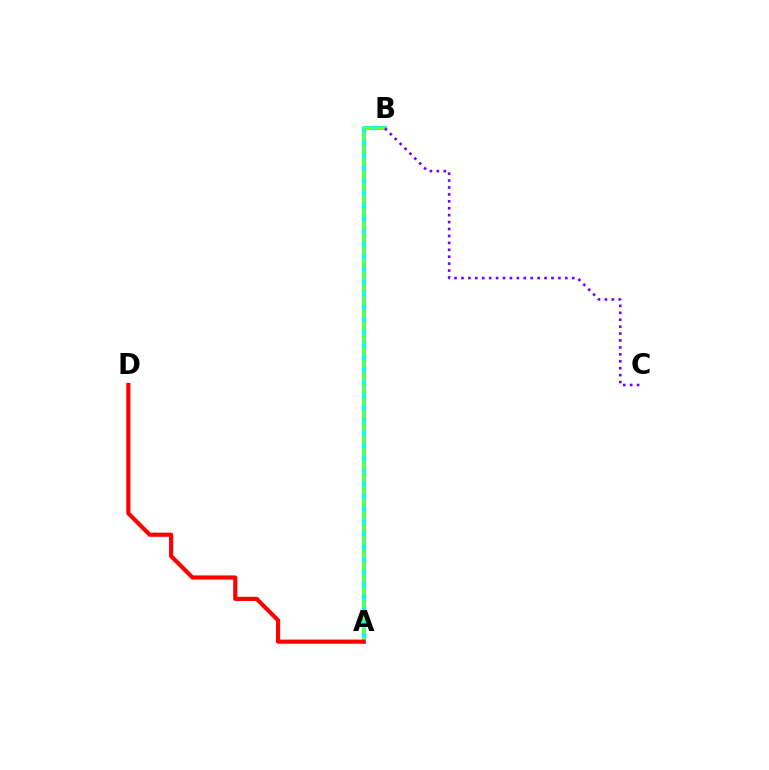{('A', 'B'): [{'color': '#00fff6', 'line_style': 'solid', 'thickness': 2.95}, {'color': '#84ff00', 'line_style': 'dashed', 'thickness': 1.71}], ('B', 'C'): [{'color': '#7200ff', 'line_style': 'dotted', 'thickness': 1.88}], ('A', 'D'): [{'color': '#ff0000', 'line_style': 'solid', 'thickness': 2.98}]}